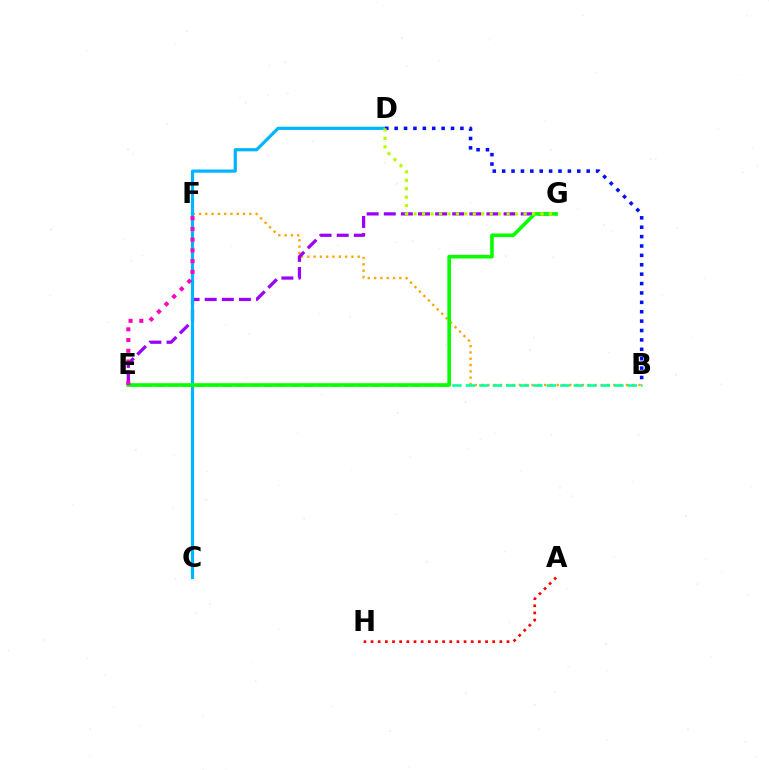{('B', 'F'): [{'color': '#ffa500', 'line_style': 'dotted', 'thickness': 1.71}], ('B', 'E'): [{'color': '#00ff9d', 'line_style': 'dashed', 'thickness': 1.83}], ('A', 'H'): [{'color': '#ff0000', 'line_style': 'dotted', 'thickness': 1.94}], ('E', 'G'): [{'color': '#9b00ff', 'line_style': 'dashed', 'thickness': 2.32}, {'color': '#08ff00', 'line_style': 'solid', 'thickness': 2.6}], ('C', 'D'): [{'color': '#00b5ff', 'line_style': 'solid', 'thickness': 2.3}], ('B', 'D'): [{'color': '#0010ff', 'line_style': 'dotted', 'thickness': 2.55}], ('E', 'F'): [{'color': '#ff00bd', 'line_style': 'dotted', 'thickness': 2.92}], ('D', 'G'): [{'color': '#b3ff00', 'line_style': 'dotted', 'thickness': 2.3}]}